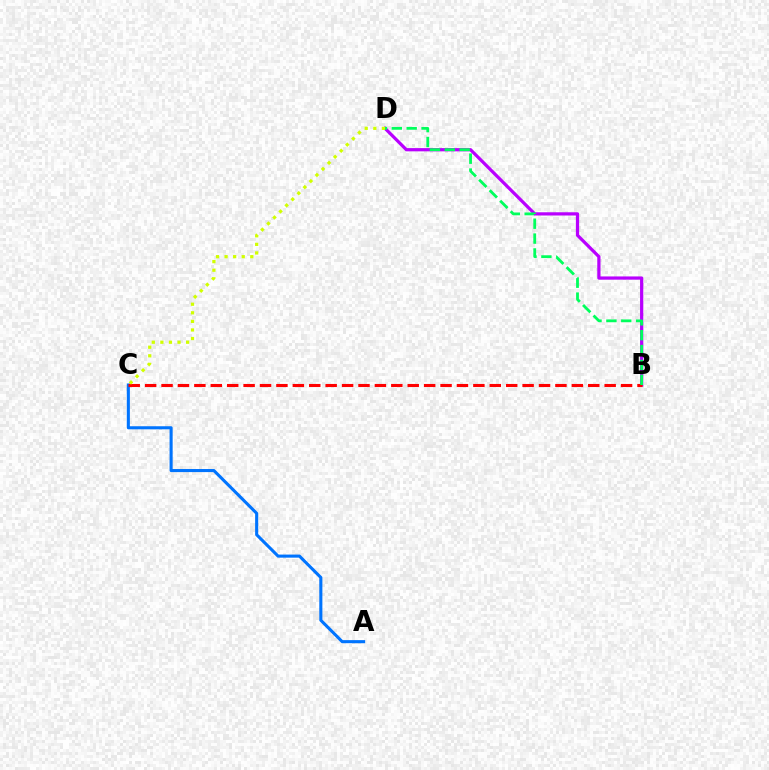{('A', 'C'): [{'color': '#0074ff', 'line_style': 'solid', 'thickness': 2.22}], ('B', 'D'): [{'color': '#b900ff', 'line_style': 'solid', 'thickness': 2.33}, {'color': '#00ff5c', 'line_style': 'dashed', 'thickness': 2.02}], ('B', 'C'): [{'color': '#ff0000', 'line_style': 'dashed', 'thickness': 2.23}], ('C', 'D'): [{'color': '#d1ff00', 'line_style': 'dotted', 'thickness': 2.33}]}